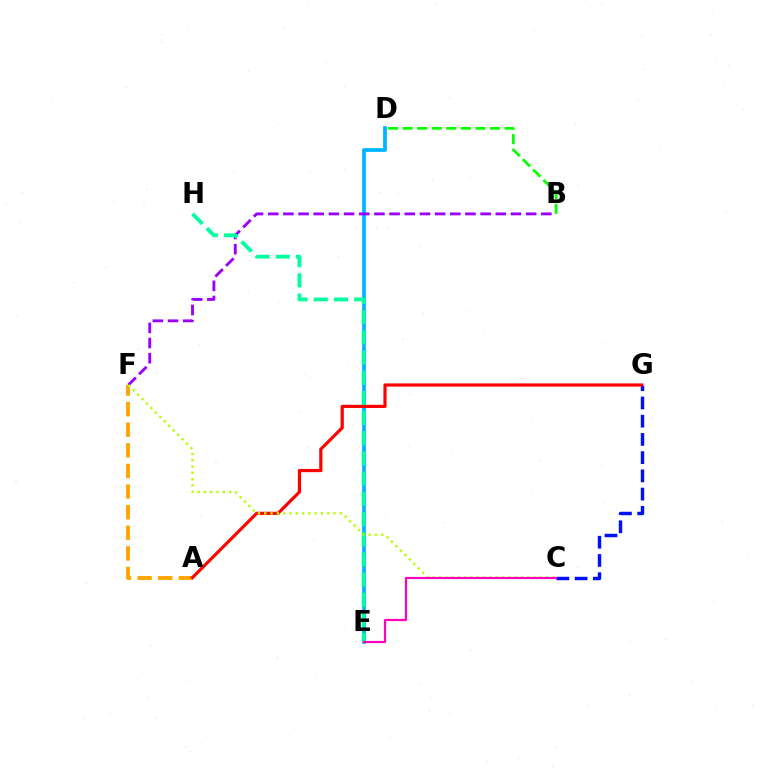{('D', 'E'): [{'color': '#00b5ff', 'line_style': 'solid', 'thickness': 2.69}], ('B', 'D'): [{'color': '#08ff00', 'line_style': 'dashed', 'thickness': 1.98}], ('A', 'F'): [{'color': '#ffa500', 'line_style': 'dashed', 'thickness': 2.8}], ('C', 'G'): [{'color': '#0010ff', 'line_style': 'dashed', 'thickness': 2.48}], ('A', 'G'): [{'color': '#ff0000', 'line_style': 'solid', 'thickness': 2.29}], ('B', 'F'): [{'color': '#9b00ff', 'line_style': 'dashed', 'thickness': 2.06}], ('E', 'H'): [{'color': '#00ff9d', 'line_style': 'dashed', 'thickness': 2.74}], ('C', 'F'): [{'color': '#b3ff00', 'line_style': 'dotted', 'thickness': 1.71}], ('C', 'E'): [{'color': '#ff00bd', 'line_style': 'solid', 'thickness': 1.58}]}